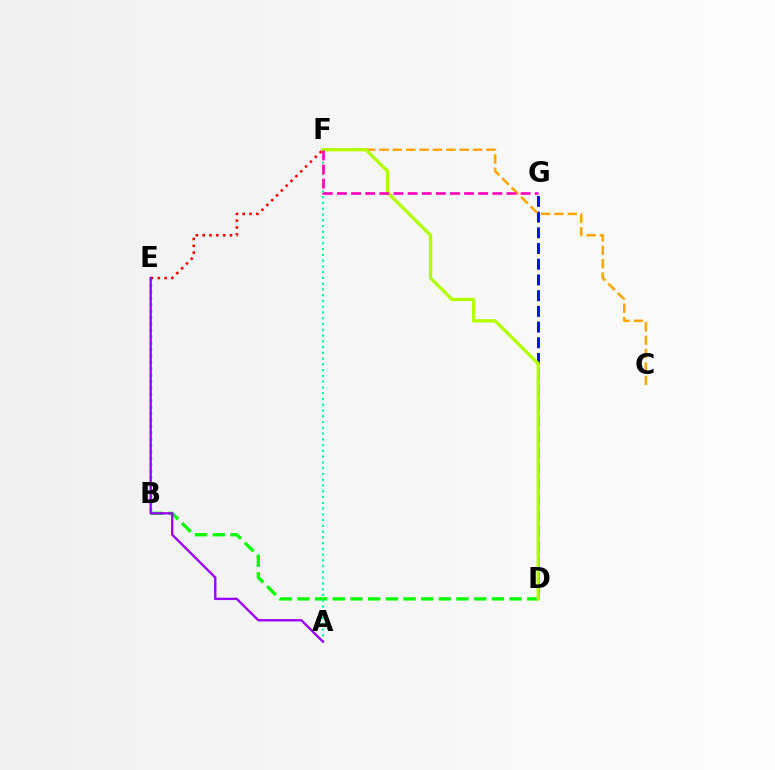{('B', 'D'): [{'color': '#08ff00', 'line_style': 'dashed', 'thickness': 2.4}], ('A', 'F'): [{'color': '#00ff9d', 'line_style': 'dotted', 'thickness': 1.57}], ('E', 'F'): [{'color': '#ff0000', 'line_style': 'dotted', 'thickness': 1.85}], ('B', 'E'): [{'color': '#00b5ff', 'line_style': 'dotted', 'thickness': 1.74}], ('D', 'G'): [{'color': '#0010ff', 'line_style': 'dashed', 'thickness': 2.13}], ('C', 'F'): [{'color': '#ffa500', 'line_style': 'dashed', 'thickness': 1.82}], ('D', 'F'): [{'color': '#b3ff00', 'line_style': 'solid', 'thickness': 2.4}], ('F', 'G'): [{'color': '#ff00bd', 'line_style': 'dashed', 'thickness': 1.92}], ('A', 'E'): [{'color': '#9b00ff', 'line_style': 'solid', 'thickness': 1.69}]}